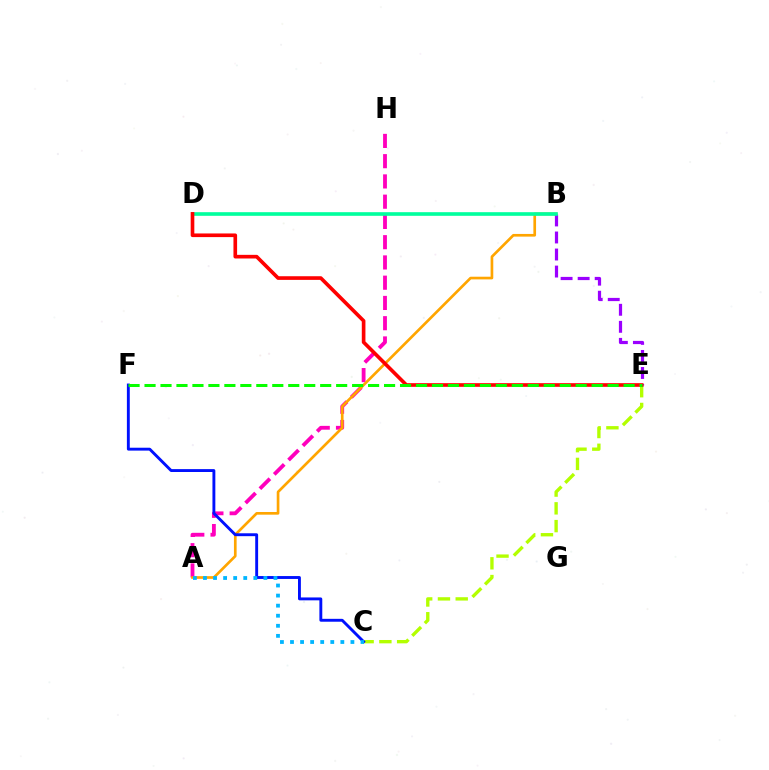{('A', 'H'): [{'color': '#ff00bd', 'line_style': 'dashed', 'thickness': 2.75}], ('A', 'B'): [{'color': '#ffa500', 'line_style': 'solid', 'thickness': 1.93}], ('C', 'E'): [{'color': '#b3ff00', 'line_style': 'dashed', 'thickness': 2.41}], ('C', 'F'): [{'color': '#0010ff', 'line_style': 'solid', 'thickness': 2.08}], ('B', 'E'): [{'color': '#9b00ff', 'line_style': 'dashed', 'thickness': 2.31}], ('B', 'D'): [{'color': '#00ff9d', 'line_style': 'solid', 'thickness': 2.61}], ('D', 'E'): [{'color': '#ff0000', 'line_style': 'solid', 'thickness': 2.63}], ('A', 'C'): [{'color': '#00b5ff', 'line_style': 'dotted', 'thickness': 2.74}], ('E', 'F'): [{'color': '#08ff00', 'line_style': 'dashed', 'thickness': 2.17}]}